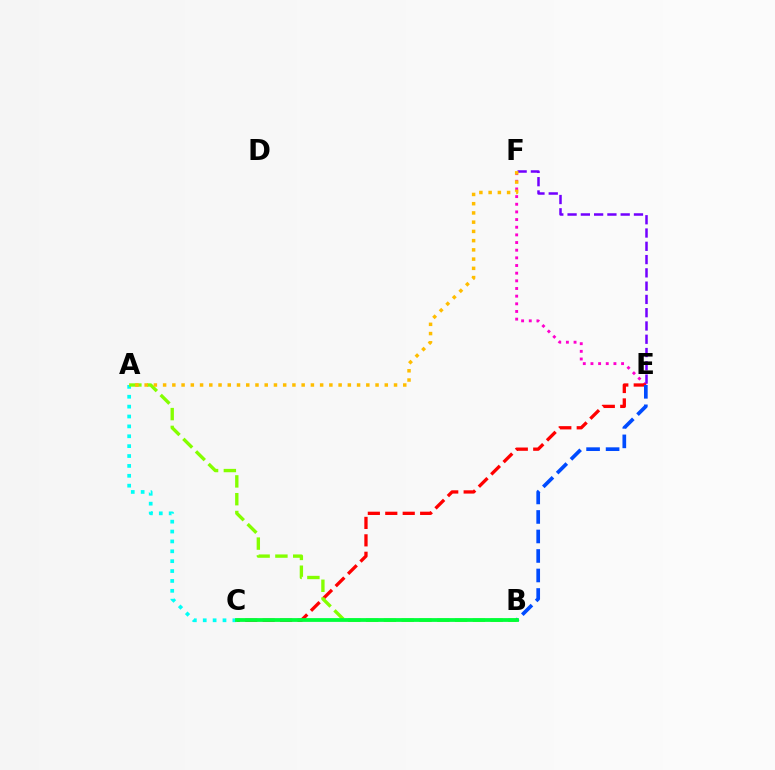{('E', 'F'): [{'color': '#ff00cf', 'line_style': 'dotted', 'thickness': 2.08}, {'color': '#7200ff', 'line_style': 'dashed', 'thickness': 1.8}], ('A', 'C'): [{'color': '#00fff6', 'line_style': 'dotted', 'thickness': 2.68}], ('C', 'E'): [{'color': '#ff0000', 'line_style': 'dashed', 'thickness': 2.37}], ('A', 'B'): [{'color': '#84ff00', 'line_style': 'dashed', 'thickness': 2.42}], ('A', 'F'): [{'color': '#ffbd00', 'line_style': 'dotted', 'thickness': 2.51}], ('B', 'E'): [{'color': '#004bff', 'line_style': 'dashed', 'thickness': 2.65}], ('B', 'C'): [{'color': '#00ff39', 'line_style': 'solid', 'thickness': 2.72}]}